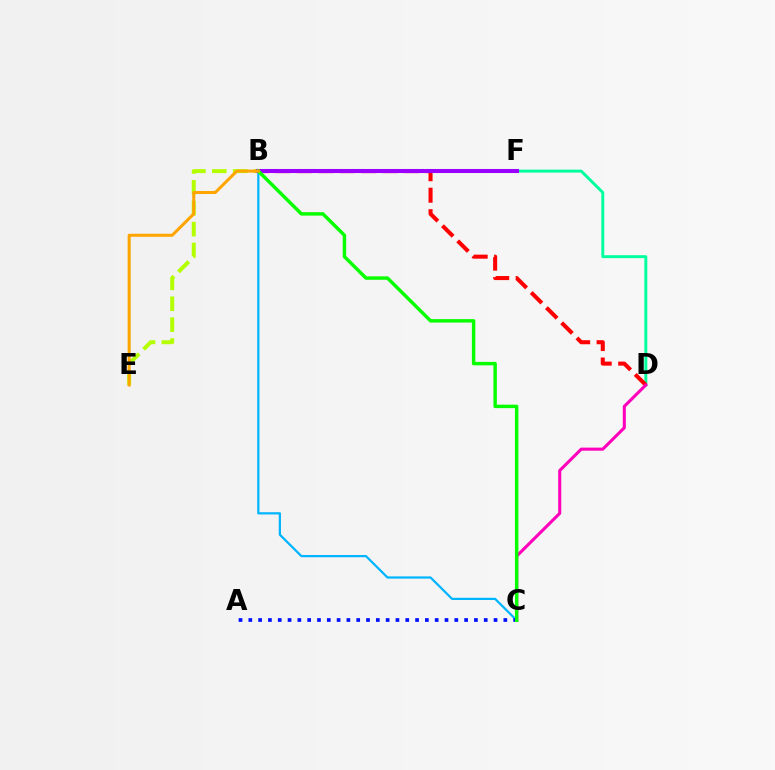{('B', 'E'): [{'color': '#b3ff00', 'line_style': 'dashed', 'thickness': 2.84}, {'color': '#ffa500', 'line_style': 'solid', 'thickness': 2.19}], ('D', 'F'): [{'color': '#00ff9d', 'line_style': 'solid', 'thickness': 2.12}], ('B', 'C'): [{'color': '#00b5ff', 'line_style': 'solid', 'thickness': 1.6}, {'color': '#08ff00', 'line_style': 'solid', 'thickness': 2.49}], ('B', 'D'): [{'color': '#ff0000', 'line_style': 'dashed', 'thickness': 2.92}], ('B', 'F'): [{'color': '#9b00ff', 'line_style': 'solid', 'thickness': 2.92}], ('A', 'C'): [{'color': '#0010ff', 'line_style': 'dotted', 'thickness': 2.67}], ('C', 'D'): [{'color': '#ff00bd', 'line_style': 'solid', 'thickness': 2.21}]}